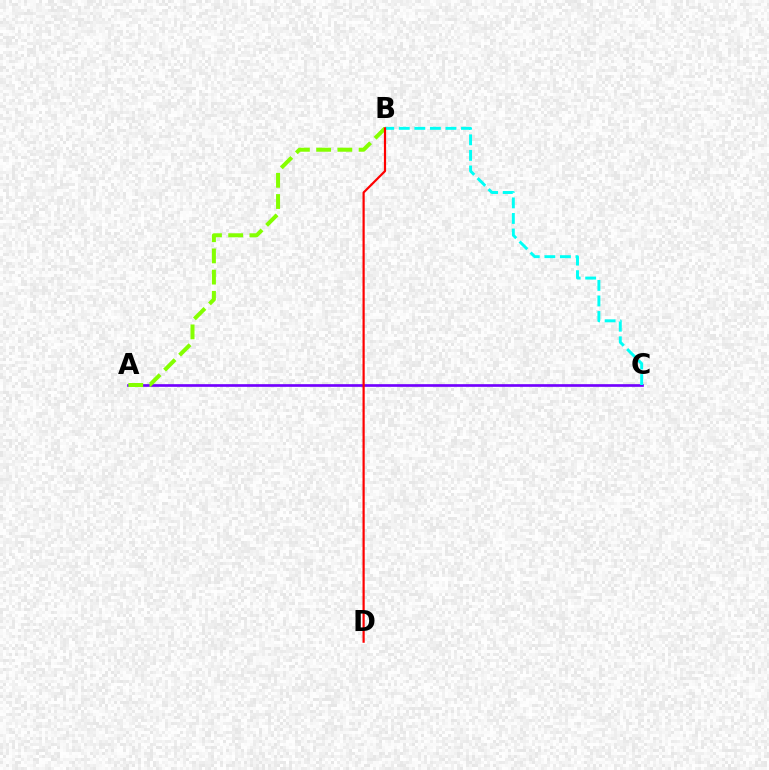{('A', 'C'): [{'color': '#7200ff', 'line_style': 'solid', 'thickness': 1.92}], ('A', 'B'): [{'color': '#84ff00', 'line_style': 'dashed', 'thickness': 2.88}], ('B', 'C'): [{'color': '#00fff6', 'line_style': 'dashed', 'thickness': 2.11}], ('B', 'D'): [{'color': '#ff0000', 'line_style': 'solid', 'thickness': 1.58}]}